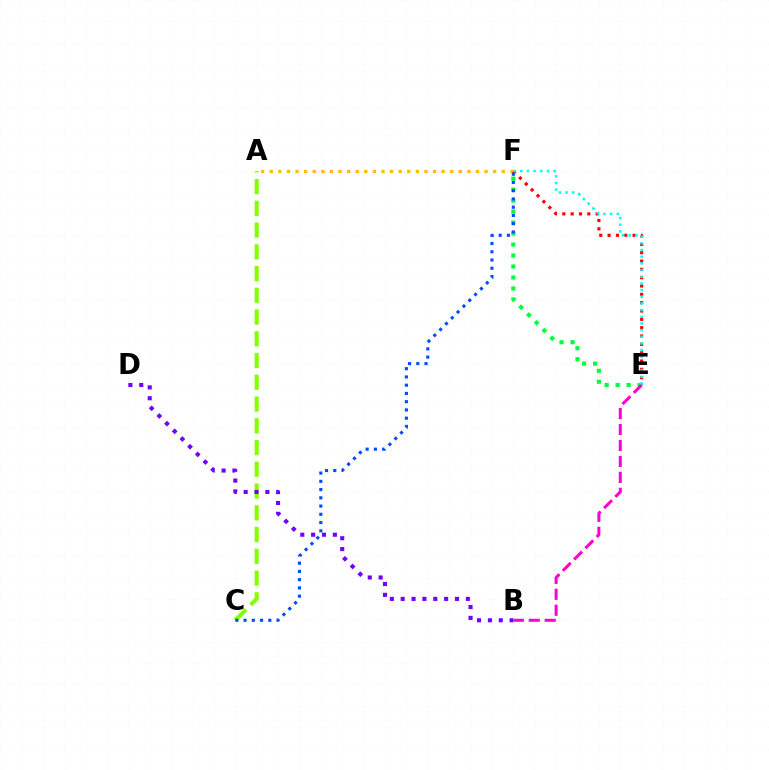{('A', 'F'): [{'color': '#ffbd00', 'line_style': 'dotted', 'thickness': 2.33}], ('E', 'F'): [{'color': '#00ff39', 'line_style': 'dotted', 'thickness': 2.98}, {'color': '#ff0000', 'line_style': 'dotted', 'thickness': 2.26}, {'color': '#00fff6', 'line_style': 'dotted', 'thickness': 1.81}], ('A', 'C'): [{'color': '#84ff00', 'line_style': 'dashed', 'thickness': 2.95}], ('B', 'E'): [{'color': '#ff00cf', 'line_style': 'dashed', 'thickness': 2.17}], ('B', 'D'): [{'color': '#7200ff', 'line_style': 'dotted', 'thickness': 2.95}], ('C', 'F'): [{'color': '#004bff', 'line_style': 'dotted', 'thickness': 2.24}]}